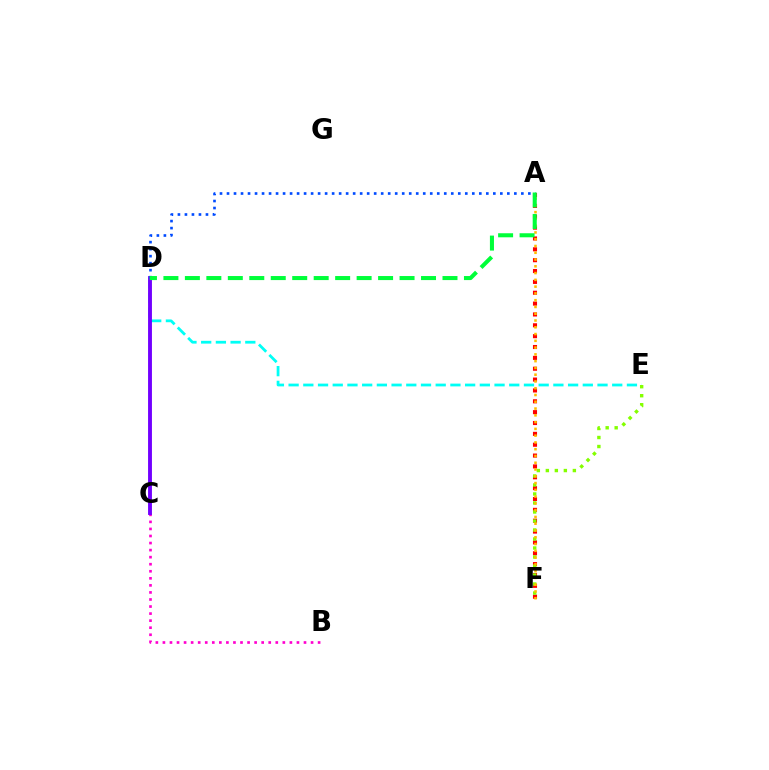{('D', 'E'): [{'color': '#00fff6', 'line_style': 'dashed', 'thickness': 2.0}], ('B', 'C'): [{'color': '#ff00cf', 'line_style': 'dotted', 'thickness': 1.92}], ('A', 'F'): [{'color': '#ff0000', 'line_style': 'dotted', 'thickness': 2.95}, {'color': '#ffbd00', 'line_style': 'dotted', 'thickness': 1.84}], ('C', 'D'): [{'color': '#7200ff', 'line_style': 'solid', 'thickness': 2.79}], ('A', 'D'): [{'color': '#004bff', 'line_style': 'dotted', 'thickness': 1.9}, {'color': '#00ff39', 'line_style': 'dashed', 'thickness': 2.92}], ('E', 'F'): [{'color': '#84ff00', 'line_style': 'dotted', 'thickness': 2.45}]}